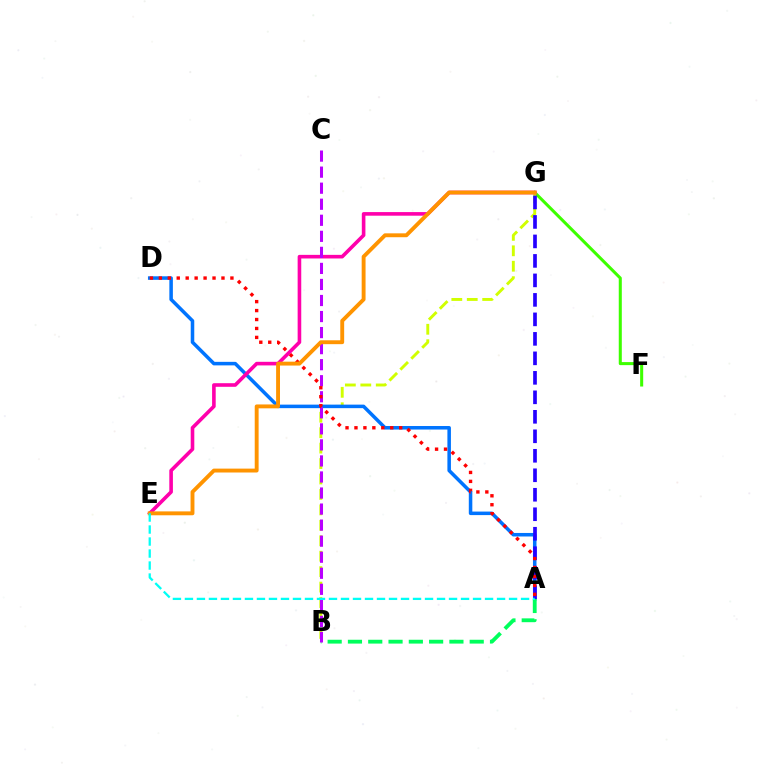{('F', 'G'): [{'color': '#3dff00', 'line_style': 'solid', 'thickness': 2.19}], ('B', 'G'): [{'color': '#d1ff00', 'line_style': 'dashed', 'thickness': 2.1}], ('A', 'D'): [{'color': '#0074ff', 'line_style': 'solid', 'thickness': 2.54}, {'color': '#ff0000', 'line_style': 'dotted', 'thickness': 2.43}], ('E', 'G'): [{'color': '#ff00ac', 'line_style': 'solid', 'thickness': 2.6}, {'color': '#ff9400', 'line_style': 'solid', 'thickness': 2.8}], ('A', 'B'): [{'color': '#00ff5c', 'line_style': 'dashed', 'thickness': 2.76}], ('A', 'G'): [{'color': '#2500ff', 'line_style': 'dashed', 'thickness': 2.65}], ('B', 'C'): [{'color': '#b900ff', 'line_style': 'dashed', 'thickness': 2.18}], ('A', 'E'): [{'color': '#00fff6', 'line_style': 'dashed', 'thickness': 1.63}]}